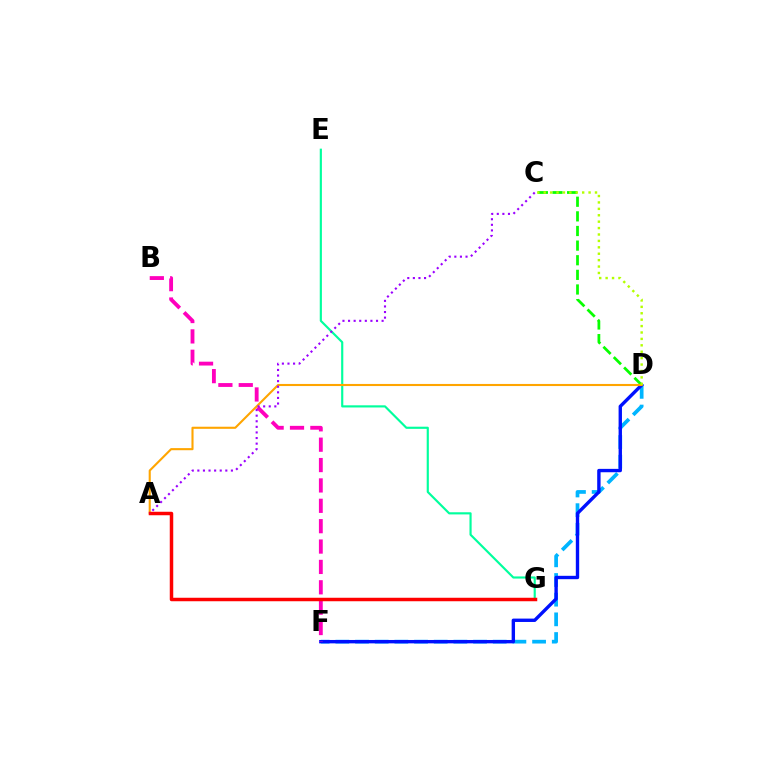{('D', 'F'): [{'color': '#00b5ff', 'line_style': 'dashed', 'thickness': 2.67}, {'color': '#0010ff', 'line_style': 'solid', 'thickness': 2.43}], ('C', 'D'): [{'color': '#08ff00', 'line_style': 'dashed', 'thickness': 1.99}, {'color': '#b3ff00', 'line_style': 'dotted', 'thickness': 1.74}], ('E', 'G'): [{'color': '#00ff9d', 'line_style': 'solid', 'thickness': 1.55}], ('B', 'F'): [{'color': '#ff00bd', 'line_style': 'dashed', 'thickness': 2.77}], ('A', 'D'): [{'color': '#ffa500', 'line_style': 'solid', 'thickness': 1.51}], ('A', 'G'): [{'color': '#ff0000', 'line_style': 'solid', 'thickness': 2.51}], ('A', 'C'): [{'color': '#9b00ff', 'line_style': 'dotted', 'thickness': 1.52}]}